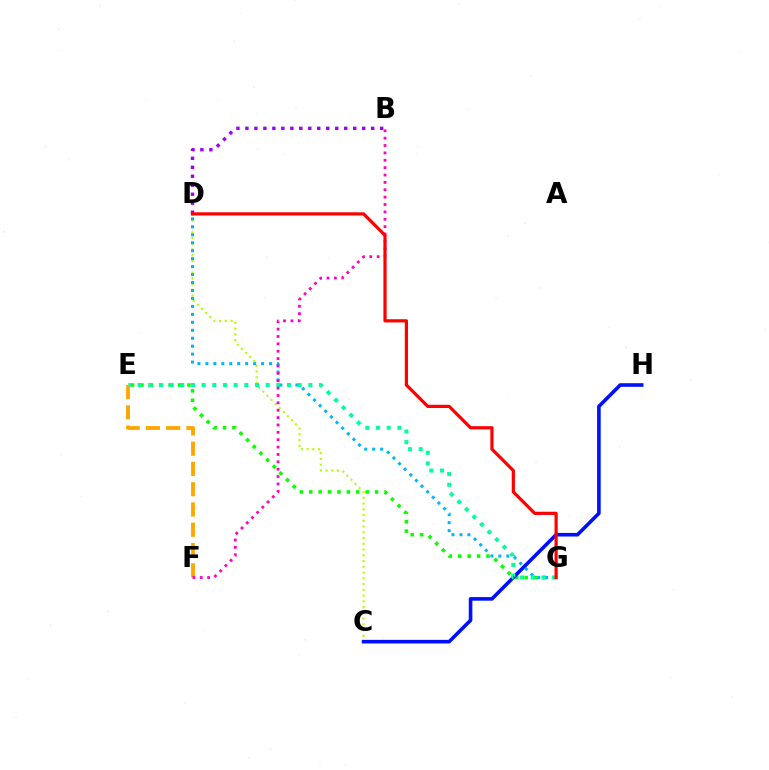{('E', 'G'): [{'color': '#08ff00', 'line_style': 'dotted', 'thickness': 2.56}, {'color': '#00ff9d', 'line_style': 'dotted', 'thickness': 2.9}], ('C', 'D'): [{'color': '#b3ff00', 'line_style': 'dotted', 'thickness': 1.56}], ('C', 'H'): [{'color': '#0010ff', 'line_style': 'solid', 'thickness': 2.6}], ('D', 'G'): [{'color': '#00b5ff', 'line_style': 'dotted', 'thickness': 2.16}, {'color': '#ff0000', 'line_style': 'solid', 'thickness': 2.31}], ('B', 'D'): [{'color': '#9b00ff', 'line_style': 'dotted', 'thickness': 2.44}], ('E', 'F'): [{'color': '#ffa500', 'line_style': 'dashed', 'thickness': 2.75}], ('B', 'F'): [{'color': '#ff00bd', 'line_style': 'dotted', 'thickness': 2.0}]}